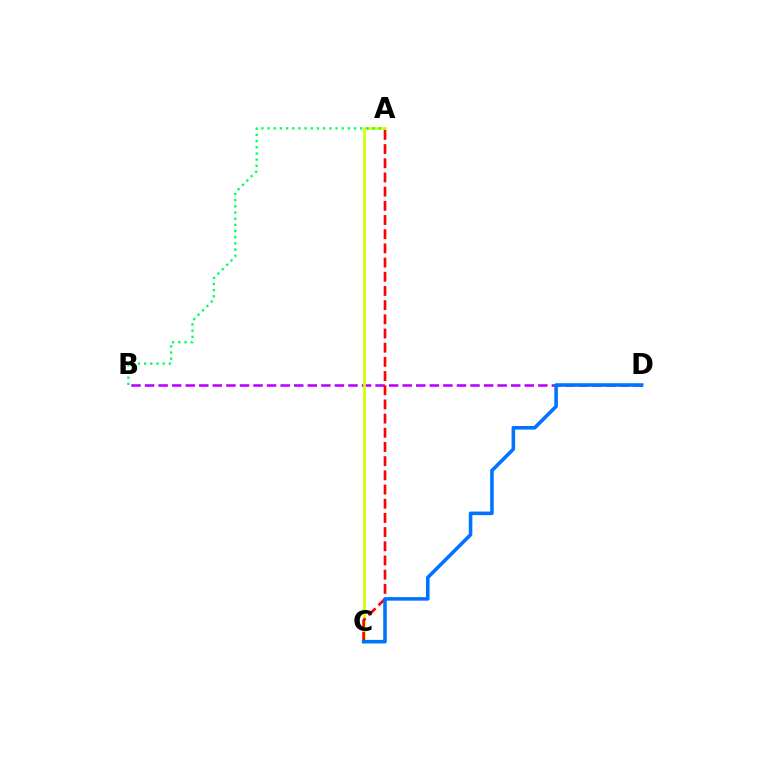{('B', 'D'): [{'color': '#b900ff', 'line_style': 'dashed', 'thickness': 1.84}], ('A', 'C'): [{'color': '#d1ff00', 'line_style': 'solid', 'thickness': 1.91}, {'color': '#ff0000', 'line_style': 'dashed', 'thickness': 1.93}], ('A', 'B'): [{'color': '#00ff5c', 'line_style': 'dotted', 'thickness': 1.68}], ('C', 'D'): [{'color': '#0074ff', 'line_style': 'solid', 'thickness': 2.56}]}